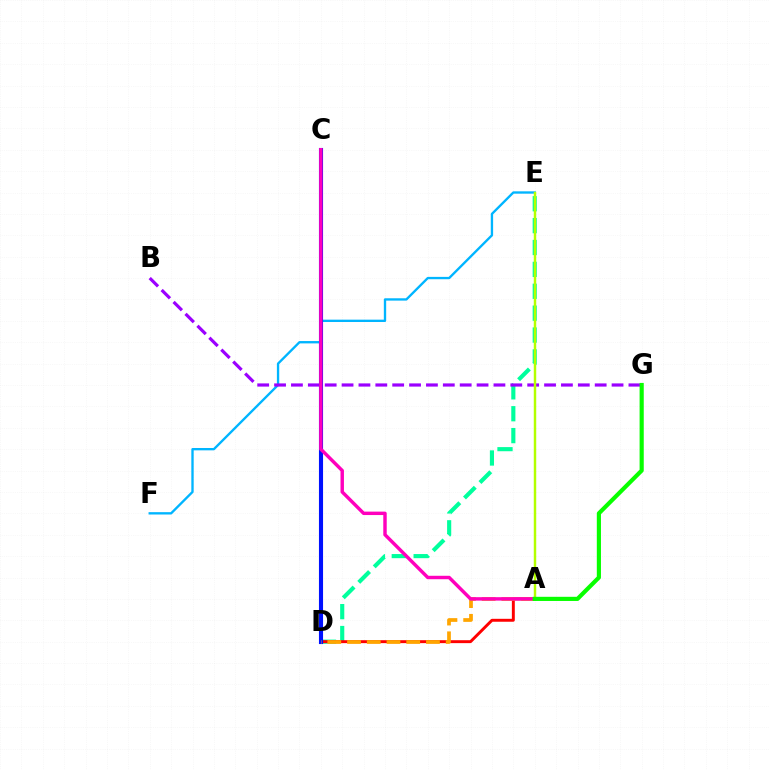{('E', 'F'): [{'color': '#00b5ff', 'line_style': 'solid', 'thickness': 1.69}], ('D', 'E'): [{'color': '#00ff9d', 'line_style': 'dashed', 'thickness': 2.97}], ('B', 'G'): [{'color': '#9b00ff', 'line_style': 'dashed', 'thickness': 2.29}], ('A', 'D'): [{'color': '#ff0000', 'line_style': 'solid', 'thickness': 2.11}, {'color': '#ffa500', 'line_style': 'dashed', 'thickness': 2.68}], ('C', 'D'): [{'color': '#0010ff', 'line_style': 'solid', 'thickness': 2.95}], ('A', 'C'): [{'color': '#ff00bd', 'line_style': 'solid', 'thickness': 2.47}], ('A', 'E'): [{'color': '#b3ff00', 'line_style': 'solid', 'thickness': 1.76}], ('A', 'G'): [{'color': '#08ff00', 'line_style': 'solid', 'thickness': 2.99}]}